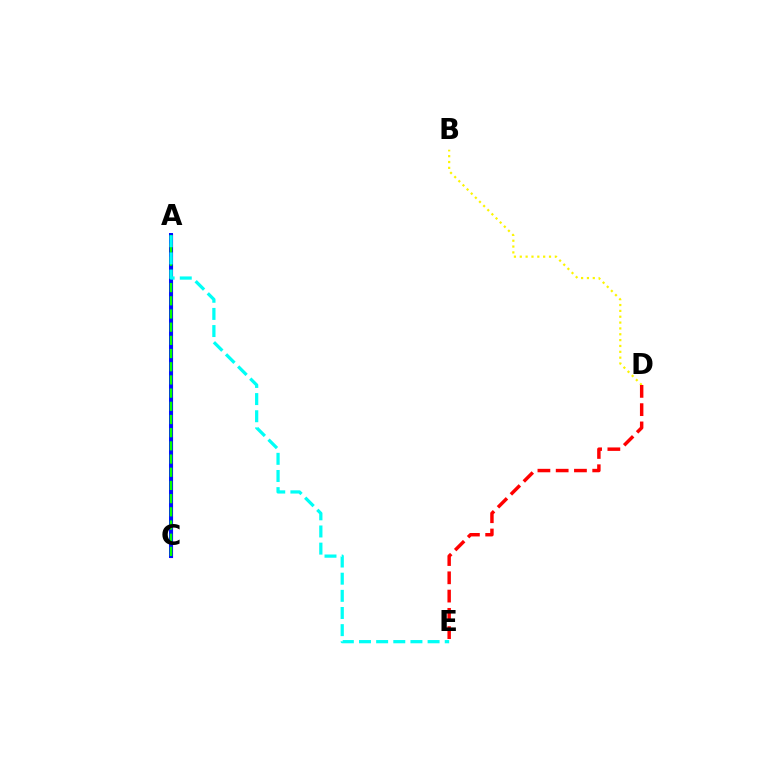{('A', 'C'): [{'color': '#ee00ff', 'line_style': 'solid', 'thickness': 2.31}, {'color': '#0010ff', 'line_style': 'solid', 'thickness': 2.87}, {'color': '#08ff00', 'line_style': 'dashed', 'thickness': 1.79}], ('A', 'E'): [{'color': '#00fff6', 'line_style': 'dashed', 'thickness': 2.33}], ('B', 'D'): [{'color': '#fcf500', 'line_style': 'dotted', 'thickness': 1.59}], ('D', 'E'): [{'color': '#ff0000', 'line_style': 'dashed', 'thickness': 2.48}]}